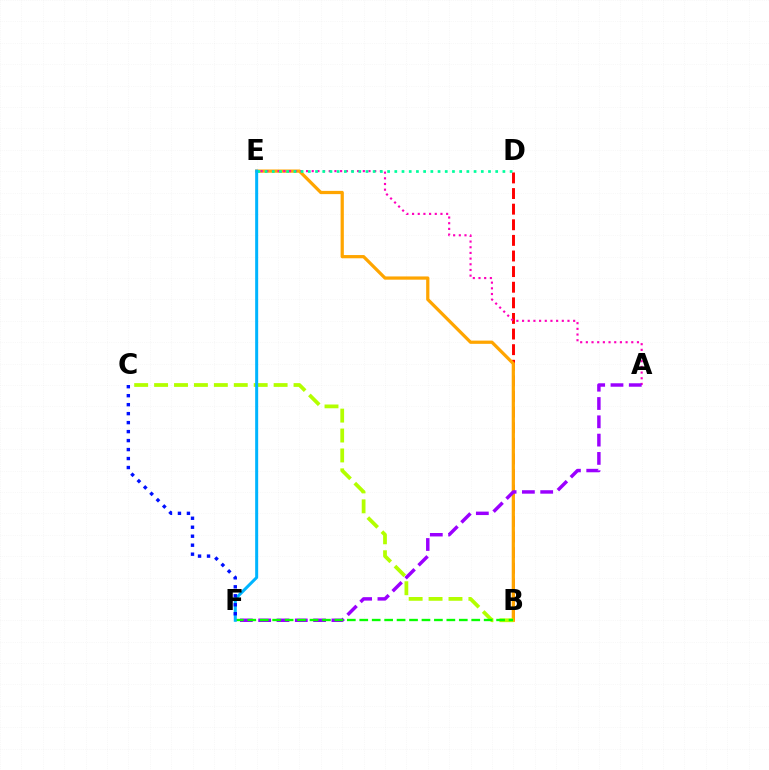{('B', 'D'): [{'color': '#ff0000', 'line_style': 'dashed', 'thickness': 2.12}], ('B', 'E'): [{'color': '#ffa500', 'line_style': 'solid', 'thickness': 2.33}], ('A', 'E'): [{'color': '#ff00bd', 'line_style': 'dotted', 'thickness': 1.54}], ('A', 'F'): [{'color': '#9b00ff', 'line_style': 'dashed', 'thickness': 2.49}], ('D', 'E'): [{'color': '#00ff9d', 'line_style': 'dotted', 'thickness': 1.96}], ('B', 'C'): [{'color': '#b3ff00', 'line_style': 'dashed', 'thickness': 2.71}], ('B', 'F'): [{'color': '#08ff00', 'line_style': 'dashed', 'thickness': 1.69}], ('E', 'F'): [{'color': '#00b5ff', 'line_style': 'solid', 'thickness': 2.17}], ('C', 'F'): [{'color': '#0010ff', 'line_style': 'dotted', 'thickness': 2.44}]}